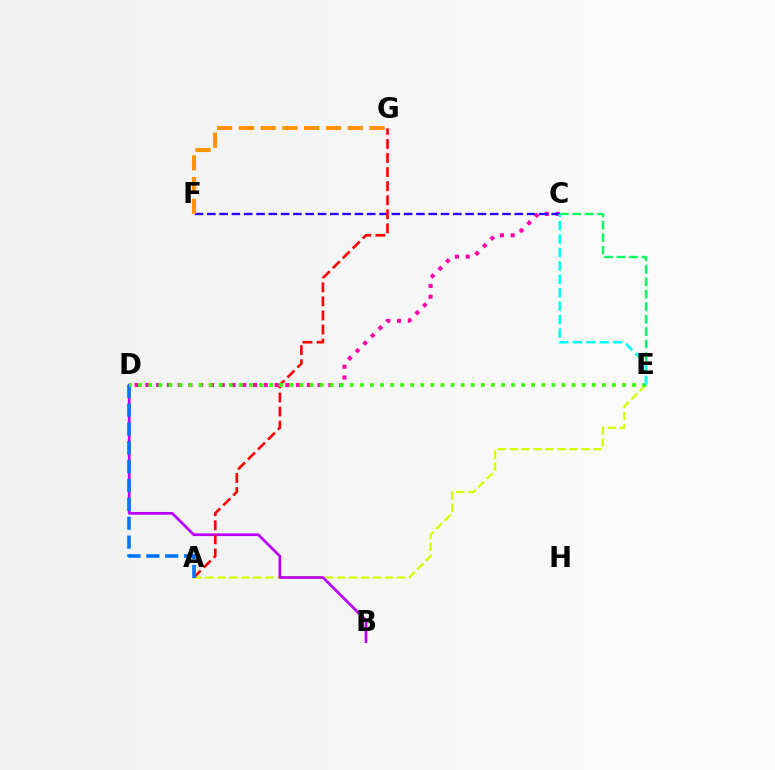{('C', 'D'): [{'color': '#ff00ac', 'line_style': 'dotted', 'thickness': 2.93}], ('A', 'E'): [{'color': '#d1ff00', 'line_style': 'dashed', 'thickness': 1.63}], ('C', 'F'): [{'color': '#2500ff', 'line_style': 'dashed', 'thickness': 1.67}], ('B', 'D'): [{'color': '#b900ff', 'line_style': 'solid', 'thickness': 1.96}], ('C', 'E'): [{'color': '#00ff5c', 'line_style': 'dashed', 'thickness': 1.69}, {'color': '#00fff6', 'line_style': 'dashed', 'thickness': 1.82}], ('F', 'G'): [{'color': '#ff9400', 'line_style': 'dashed', 'thickness': 2.96}], ('A', 'G'): [{'color': '#ff0000', 'line_style': 'dashed', 'thickness': 1.91}], ('A', 'D'): [{'color': '#0074ff', 'line_style': 'dashed', 'thickness': 2.56}], ('D', 'E'): [{'color': '#3dff00', 'line_style': 'dotted', 'thickness': 2.74}]}